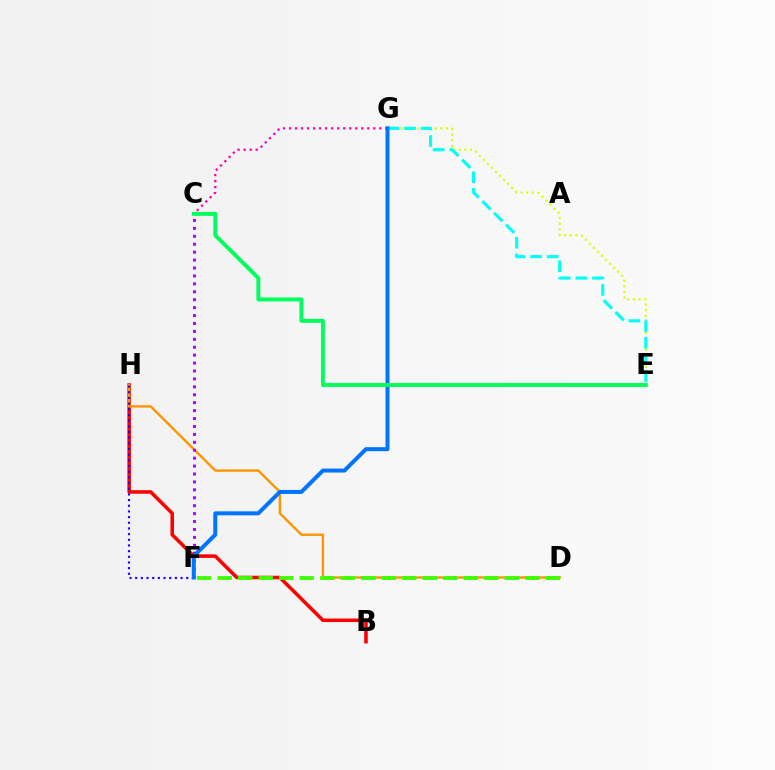{('E', 'G'): [{'color': '#d1ff00', 'line_style': 'dotted', 'thickness': 1.54}, {'color': '#00fff6', 'line_style': 'dashed', 'thickness': 2.26}], ('B', 'H'): [{'color': '#ff0000', 'line_style': 'solid', 'thickness': 2.54}], ('D', 'H'): [{'color': '#ff9400', 'line_style': 'solid', 'thickness': 1.7}], ('C', 'G'): [{'color': '#ff00ac', 'line_style': 'dotted', 'thickness': 1.64}], ('F', 'H'): [{'color': '#2500ff', 'line_style': 'dotted', 'thickness': 1.54}], ('C', 'F'): [{'color': '#b900ff', 'line_style': 'dotted', 'thickness': 2.15}], ('F', 'G'): [{'color': '#0074ff', 'line_style': 'solid', 'thickness': 2.87}], ('D', 'F'): [{'color': '#3dff00', 'line_style': 'dashed', 'thickness': 2.79}], ('C', 'E'): [{'color': '#00ff5c', 'line_style': 'solid', 'thickness': 2.82}]}